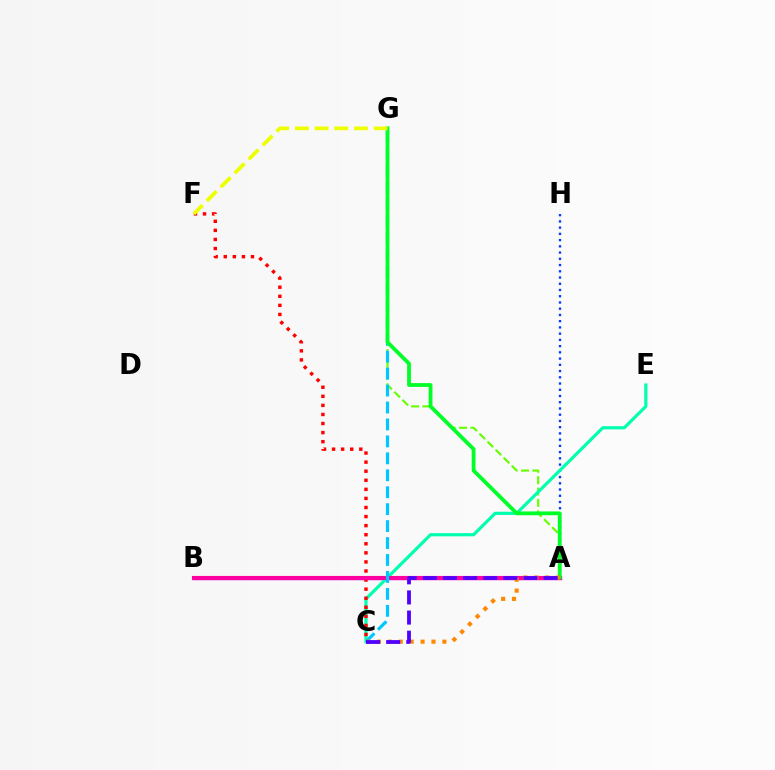{('A', 'G'): [{'color': '#66ff00', 'line_style': 'dashed', 'thickness': 1.54}, {'color': '#00ff27', 'line_style': 'solid', 'thickness': 2.73}], ('A', 'H'): [{'color': '#003fff', 'line_style': 'dotted', 'thickness': 1.69}], ('A', 'B'): [{'color': '#d600ff', 'line_style': 'solid', 'thickness': 2.4}, {'color': '#ff00a0', 'line_style': 'solid', 'thickness': 2.97}], ('C', 'E'): [{'color': '#00ffaf', 'line_style': 'solid', 'thickness': 2.29}], ('C', 'F'): [{'color': '#ff0000', 'line_style': 'dotted', 'thickness': 2.46}], ('C', 'G'): [{'color': '#00c7ff', 'line_style': 'dashed', 'thickness': 2.3}], ('A', 'C'): [{'color': '#ff8800', 'line_style': 'dotted', 'thickness': 2.96}, {'color': '#4f00ff', 'line_style': 'dashed', 'thickness': 2.74}], ('F', 'G'): [{'color': '#eeff00', 'line_style': 'dashed', 'thickness': 2.68}]}